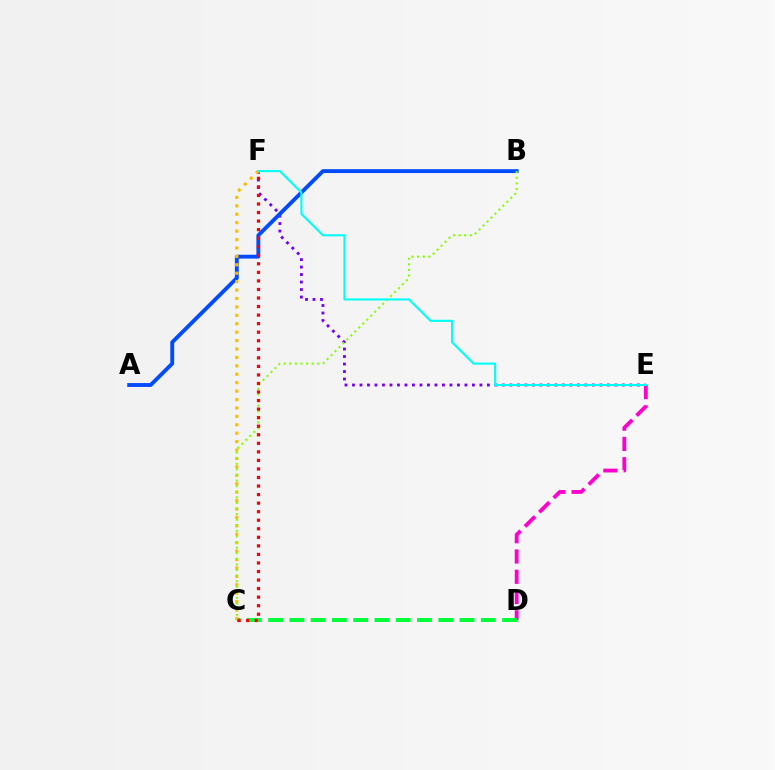{('E', 'F'): [{'color': '#7200ff', 'line_style': 'dotted', 'thickness': 2.04}, {'color': '#00fff6', 'line_style': 'solid', 'thickness': 1.52}], ('D', 'E'): [{'color': '#ff00cf', 'line_style': 'dashed', 'thickness': 2.75}], ('A', 'B'): [{'color': '#004bff', 'line_style': 'solid', 'thickness': 2.78}], ('C', 'D'): [{'color': '#00ff39', 'line_style': 'dashed', 'thickness': 2.89}], ('C', 'F'): [{'color': '#ffbd00', 'line_style': 'dotted', 'thickness': 2.29}, {'color': '#ff0000', 'line_style': 'dotted', 'thickness': 2.32}], ('B', 'C'): [{'color': '#84ff00', 'line_style': 'dotted', 'thickness': 1.52}]}